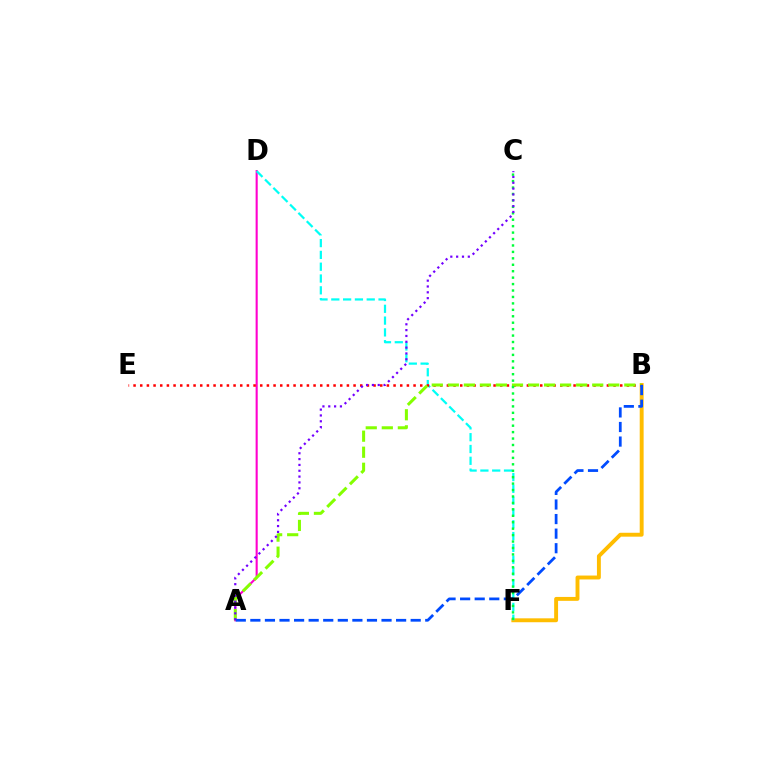{('B', 'F'): [{'color': '#ffbd00', 'line_style': 'solid', 'thickness': 2.81}], ('A', 'D'): [{'color': '#ff00cf', 'line_style': 'solid', 'thickness': 1.52}], ('D', 'F'): [{'color': '#00fff6', 'line_style': 'dashed', 'thickness': 1.6}], ('B', 'E'): [{'color': '#ff0000', 'line_style': 'dotted', 'thickness': 1.81}], ('A', 'B'): [{'color': '#84ff00', 'line_style': 'dashed', 'thickness': 2.18}, {'color': '#004bff', 'line_style': 'dashed', 'thickness': 1.98}], ('C', 'F'): [{'color': '#00ff39', 'line_style': 'dotted', 'thickness': 1.75}], ('A', 'C'): [{'color': '#7200ff', 'line_style': 'dotted', 'thickness': 1.58}]}